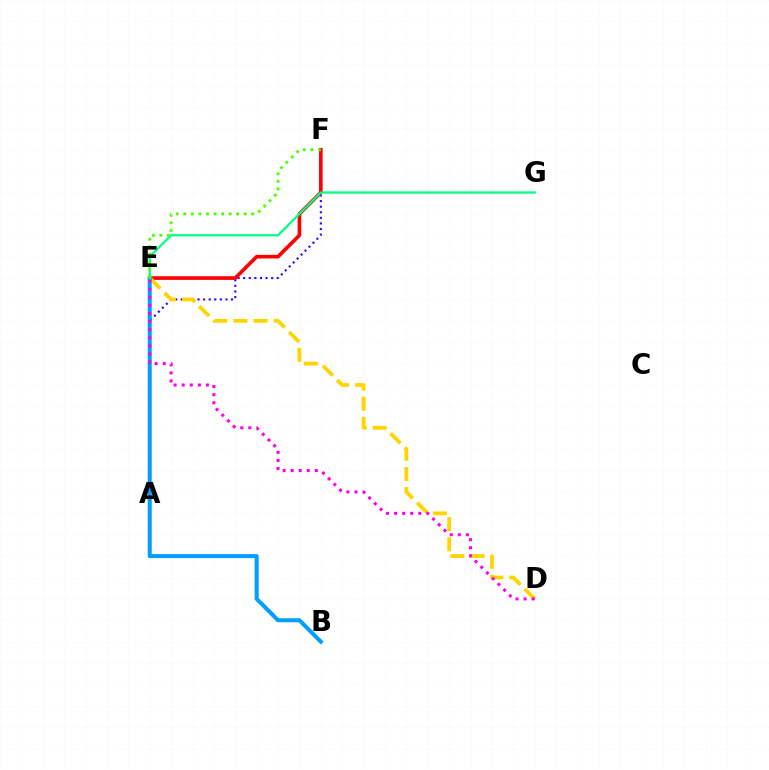{('A', 'F'): [{'color': '#3700ff', 'line_style': 'dotted', 'thickness': 1.52}], ('E', 'F'): [{'color': '#ff0000', 'line_style': 'solid', 'thickness': 2.63}, {'color': '#4fff00', 'line_style': 'dotted', 'thickness': 2.05}], ('D', 'E'): [{'color': '#ffd500', 'line_style': 'dashed', 'thickness': 2.73}, {'color': '#ff00ed', 'line_style': 'dotted', 'thickness': 2.19}], ('B', 'E'): [{'color': '#009eff', 'line_style': 'solid', 'thickness': 2.9}], ('E', 'G'): [{'color': '#00ff86', 'line_style': 'solid', 'thickness': 1.64}]}